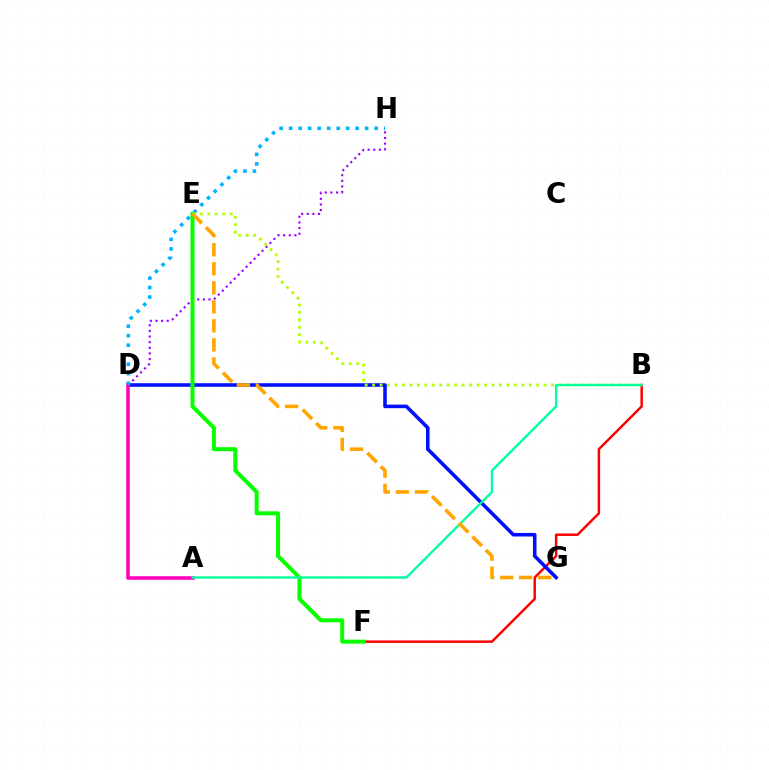{('B', 'F'): [{'color': '#ff0000', 'line_style': 'solid', 'thickness': 1.77}], ('D', 'G'): [{'color': '#0010ff', 'line_style': 'solid', 'thickness': 2.57}], ('D', 'H'): [{'color': '#9b00ff', 'line_style': 'dotted', 'thickness': 1.53}, {'color': '#00b5ff', 'line_style': 'dotted', 'thickness': 2.58}], ('A', 'D'): [{'color': '#ff00bd', 'line_style': 'solid', 'thickness': 2.57}], ('E', 'F'): [{'color': '#08ff00', 'line_style': 'solid', 'thickness': 2.89}], ('B', 'E'): [{'color': '#b3ff00', 'line_style': 'dotted', 'thickness': 2.03}], ('A', 'B'): [{'color': '#00ff9d', 'line_style': 'solid', 'thickness': 1.7}], ('E', 'G'): [{'color': '#ffa500', 'line_style': 'dashed', 'thickness': 2.59}]}